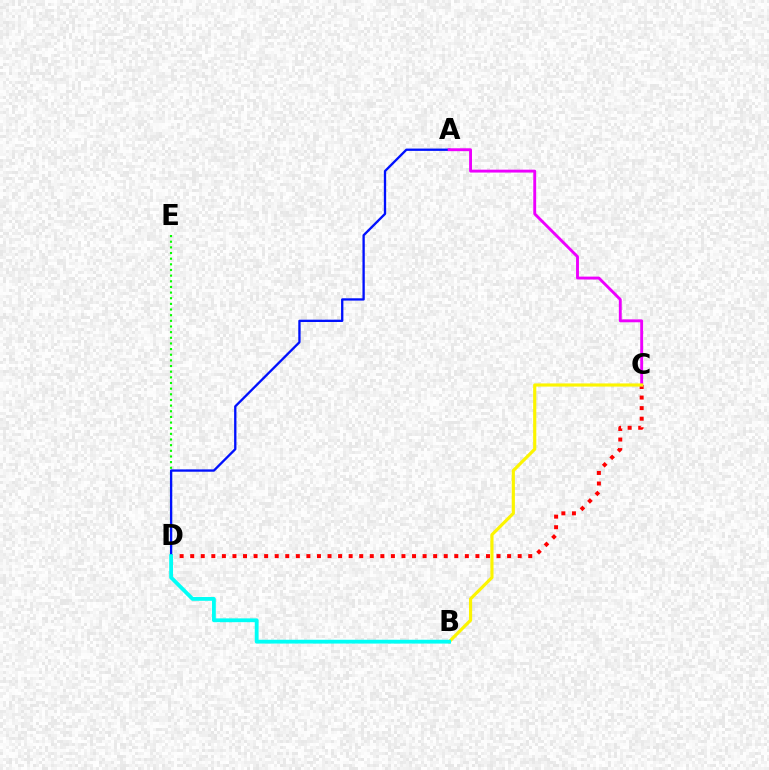{('C', 'D'): [{'color': '#ff0000', 'line_style': 'dotted', 'thickness': 2.87}], ('D', 'E'): [{'color': '#08ff00', 'line_style': 'dotted', 'thickness': 1.54}], ('A', 'D'): [{'color': '#0010ff', 'line_style': 'solid', 'thickness': 1.67}], ('A', 'C'): [{'color': '#ee00ff', 'line_style': 'solid', 'thickness': 2.08}], ('B', 'C'): [{'color': '#fcf500', 'line_style': 'solid', 'thickness': 2.27}], ('B', 'D'): [{'color': '#00fff6', 'line_style': 'solid', 'thickness': 2.75}]}